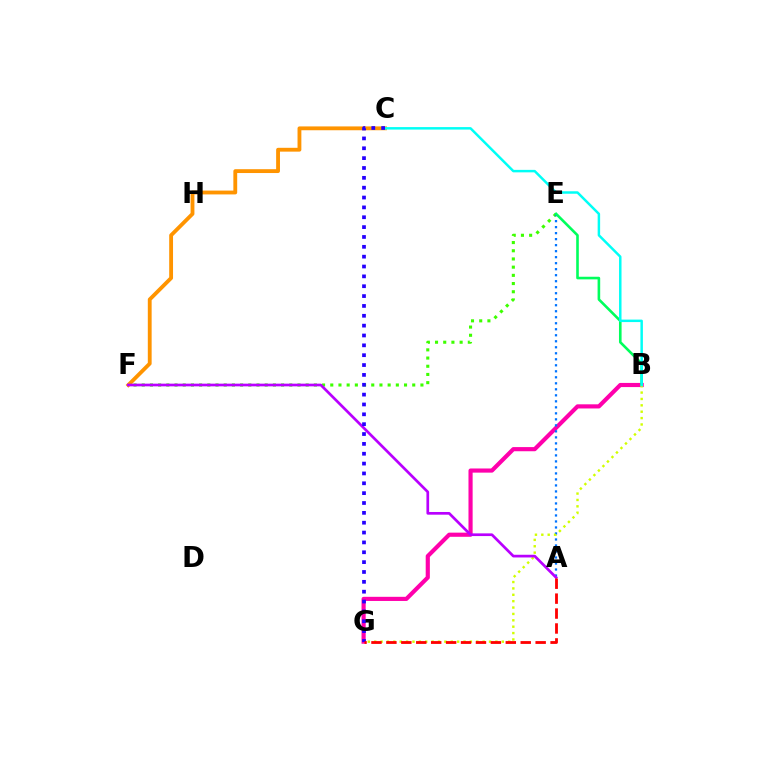{('E', 'F'): [{'color': '#3dff00', 'line_style': 'dotted', 'thickness': 2.23}], ('B', 'G'): [{'color': '#ff00ac', 'line_style': 'solid', 'thickness': 2.99}, {'color': '#d1ff00', 'line_style': 'dotted', 'thickness': 1.73}], ('A', 'E'): [{'color': '#0074ff', 'line_style': 'dotted', 'thickness': 1.63}], ('B', 'E'): [{'color': '#00ff5c', 'line_style': 'solid', 'thickness': 1.88}], ('C', 'F'): [{'color': '#ff9400', 'line_style': 'solid', 'thickness': 2.76}], ('B', 'C'): [{'color': '#00fff6', 'line_style': 'solid', 'thickness': 1.78}], ('A', 'F'): [{'color': '#b900ff', 'line_style': 'solid', 'thickness': 1.94}], ('C', 'G'): [{'color': '#2500ff', 'line_style': 'dotted', 'thickness': 2.68}], ('A', 'G'): [{'color': '#ff0000', 'line_style': 'dashed', 'thickness': 2.03}]}